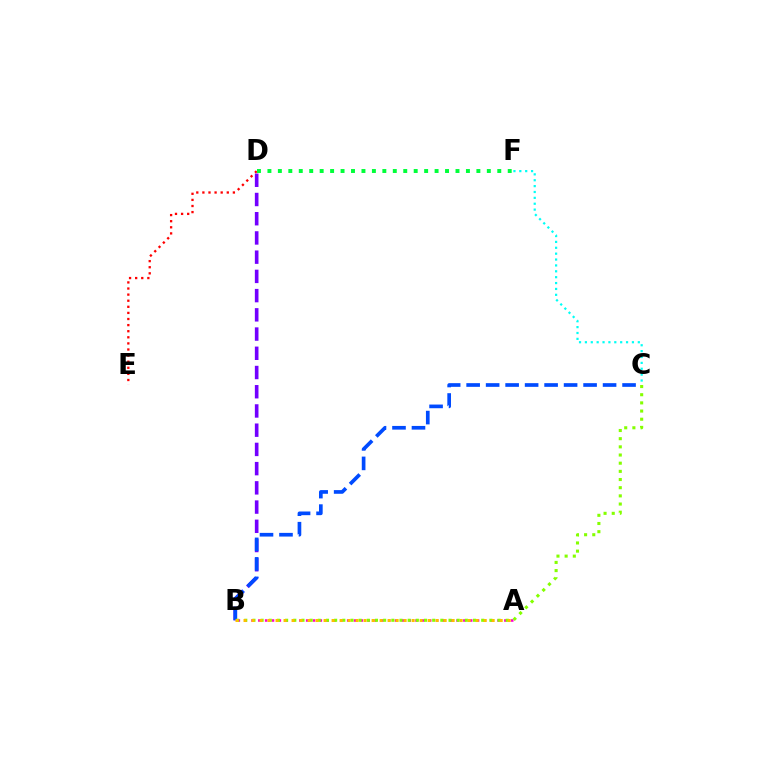{('A', 'B'): [{'color': '#ff00cf', 'line_style': 'dotted', 'thickness': 1.86}, {'color': '#ffbd00', 'line_style': 'dotted', 'thickness': 2.18}], ('C', 'F'): [{'color': '#00fff6', 'line_style': 'dotted', 'thickness': 1.6}], ('B', 'D'): [{'color': '#7200ff', 'line_style': 'dashed', 'thickness': 2.61}], ('D', 'E'): [{'color': '#ff0000', 'line_style': 'dotted', 'thickness': 1.66}], ('B', 'C'): [{'color': '#004bff', 'line_style': 'dashed', 'thickness': 2.65}, {'color': '#84ff00', 'line_style': 'dotted', 'thickness': 2.22}], ('D', 'F'): [{'color': '#00ff39', 'line_style': 'dotted', 'thickness': 2.84}]}